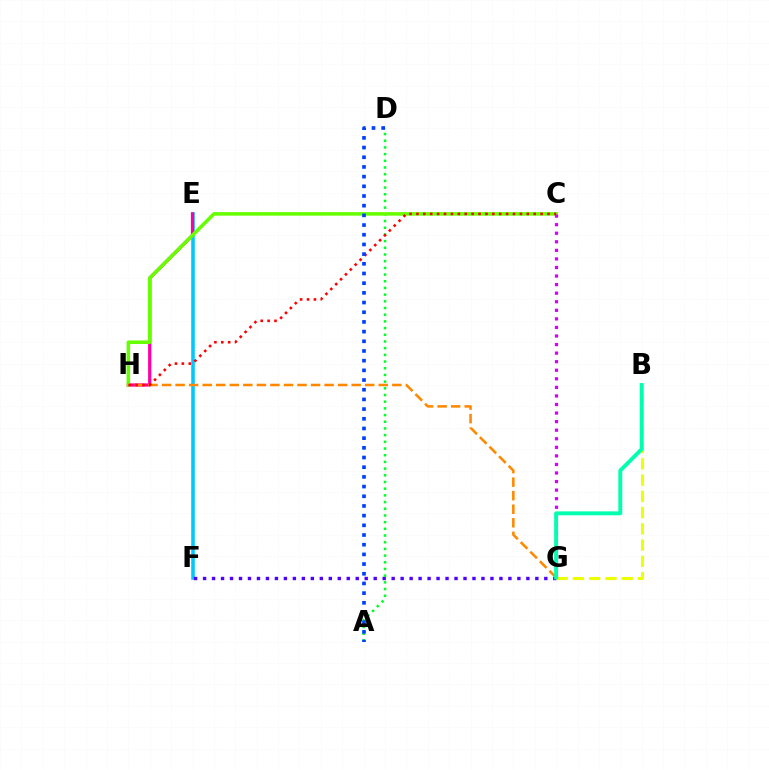{('E', 'F'): [{'color': '#00c7ff', 'line_style': 'solid', 'thickness': 2.56}], ('E', 'H'): [{'color': '#ff00a0', 'line_style': 'solid', 'thickness': 2.33}], ('F', 'G'): [{'color': '#4f00ff', 'line_style': 'dotted', 'thickness': 2.44}], ('B', 'G'): [{'color': '#eeff00', 'line_style': 'dashed', 'thickness': 2.21}, {'color': '#00ffaf', 'line_style': 'solid', 'thickness': 2.83}], ('A', 'D'): [{'color': '#00ff27', 'line_style': 'dotted', 'thickness': 1.82}, {'color': '#003fff', 'line_style': 'dotted', 'thickness': 2.63}], ('G', 'H'): [{'color': '#ff8800', 'line_style': 'dashed', 'thickness': 1.84}], ('C', 'H'): [{'color': '#66ff00', 'line_style': 'solid', 'thickness': 2.56}, {'color': '#ff0000', 'line_style': 'dotted', 'thickness': 1.87}], ('C', 'G'): [{'color': '#d600ff', 'line_style': 'dotted', 'thickness': 2.33}]}